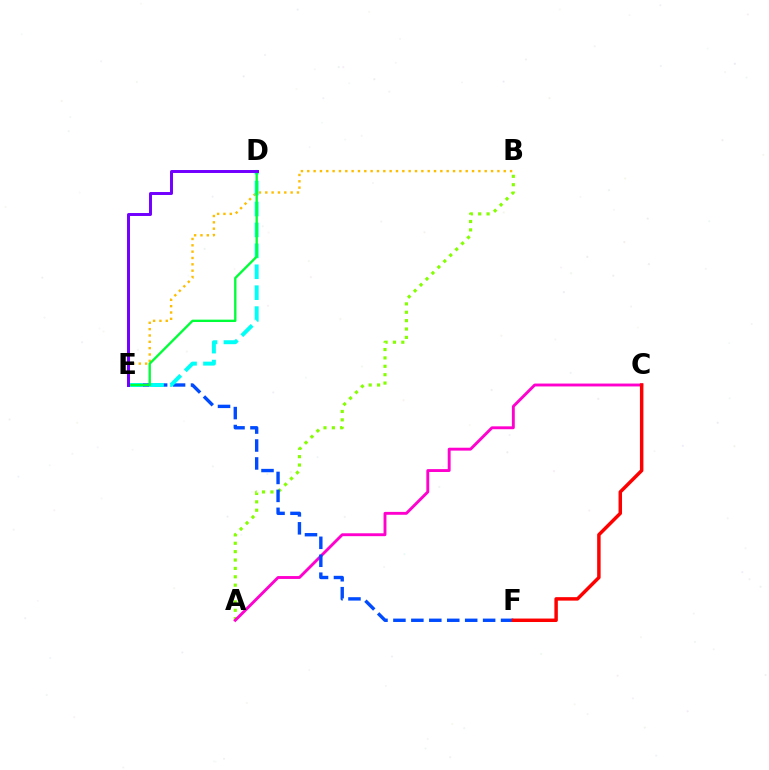{('A', 'B'): [{'color': '#84ff00', 'line_style': 'dotted', 'thickness': 2.28}], ('A', 'C'): [{'color': '#ff00cf', 'line_style': 'solid', 'thickness': 2.07}], ('B', 'E'): [{'color': '#ffbd00', 'line_style': 'dotted', 'thickness': 1.72}], ('E', 'F'): [{'color': '#004bff', 'line_style': 'dashed', 'thickness': 2.44}], ('D', 'E'): [{'color': '#00fff6', 'line_style': 'dashed', 'thickness': 2.84}, {'color': '#00ff39', 'line_style': 'solid', 'thickness': 1.7}, {'color': '#7200ff', 'line_style': 'solid', 'thickness': 2.14}], ('C', 'F'): [{'color': '#ff0000', 'line_style': 'solid', 'thickness': 2.5}]}